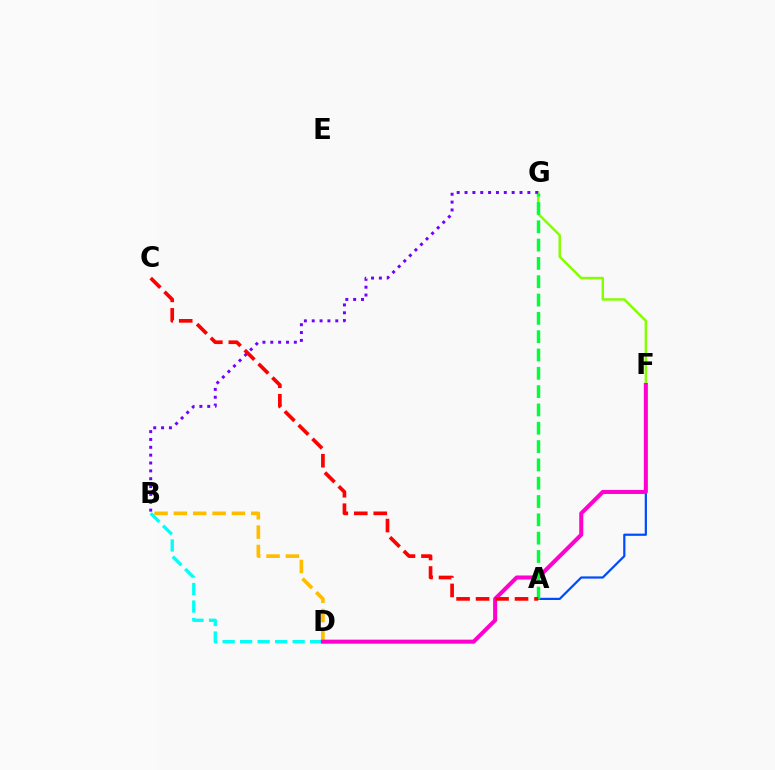{('B', 'D'): [{'color': '#ffbd00', 'line_style': 'dashed', 'thickness': 2.63}, {'color': '#00fff6', 'line_style': 'dashed', 'thickness': 2.38}], ('A', 'F'): [{'color': '#004bff', 'line_style': 'solid', 'thickness': 1.59}], ('F', 'G'): [{'color': '#84ff00', 'line_style': 'solid', 'thickness': 1.77}], ('B', 'G'): [{'color': '#7200ff', 'line_style': 'dotted', 'thickness': 2.13}], ('D', 'F'): [{'color': '#ff00cf', 'line_style': 'solid', 'thickness': 2.91}], ('A', 'G'): [{'color': '#00ff39', 'line_style': 'dashed', 'thickness': 2.49}], ('A', 'C'): [{'color': '#ff0000', 'line_style': 'dashed', 'thickness': 2.65}]}